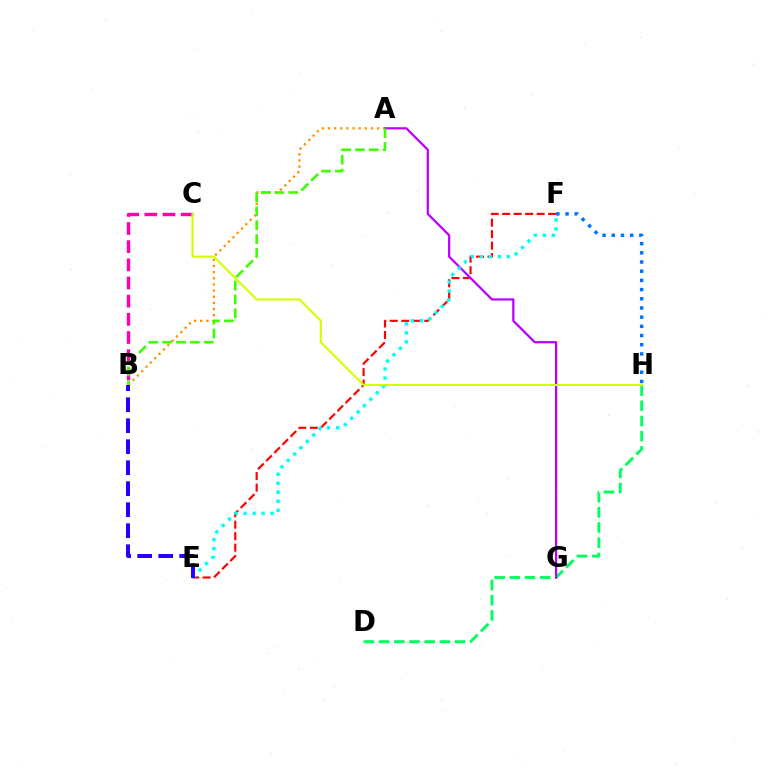{('E', 'F'): [{'color': '#ff0000', 'line_style': 'dashed', 'thickness': 1.56}, {'color': '#00fff6', 'line_style': 'dotted', 'thickness': 2.45}], ('F', 'H'): [{'color': '#0074ff', 'line_style': 'dotted', 'thickness': 2.5}], ('B', 'C'): [{'color': '#ff00ac', 'line_style': 'dashed', 'thickness': 2.47}], ('A', 'B'): [{'color': '#ff9400', 'line_style': 'dotted', 'thickness': 1.67}, {'color': '#3dff00', 'line_style': 'dashed', 'thickness': 1.88}], ('D', 'H'): [{'color': '#00ff5c', 'line_style': 'dashed', 'thickness': 2.06}], ('A', 'G'): [{'color': '#b900ff', 'line_style': 'solid', 'thickness': 1.61}], ('C', 'H'): [{'color': '#d1ff00', 'line_style': 'solid', 'thickness': 1.52}], ('B', 'E'): [{'color': '#2500ff', 'line_style': 'dashed', 'thickness': 2.85}]}